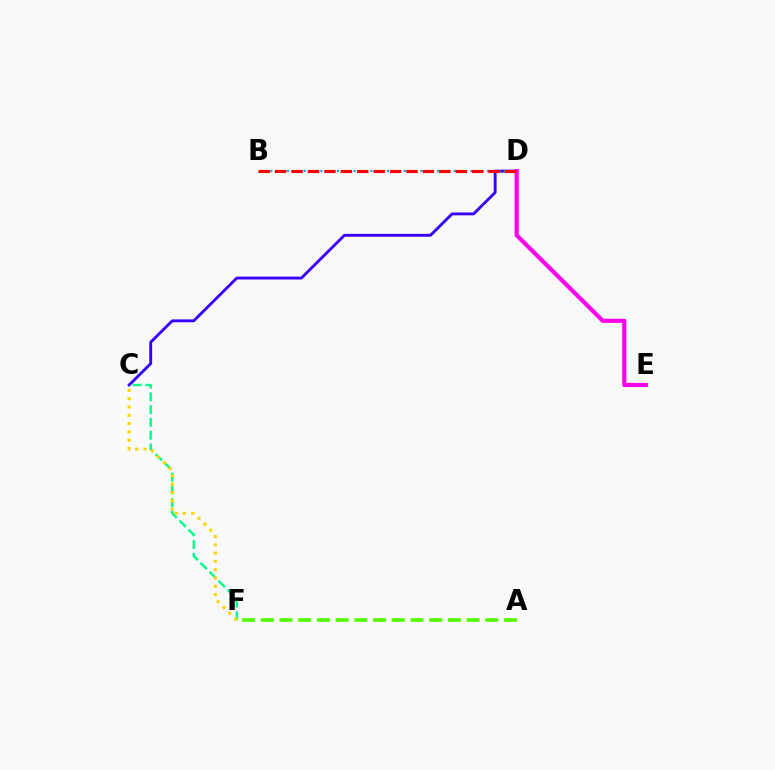{('C', 'D'): [{'color': '#3700ff', 'line_style': 'solid', 'thickness': 2.07}], ('B', 'D'): [{'color': '#009eff', 'line_style': 'dotted', 'thickness': 1.51}, {'color': '#ff0000', 'line_style': 'dashed', 'thickness': 2.23}], ('D', 'E'): [{'color': '#ff00ed', 'line_style': 'solid', 'thickness': 2.99}], ('C', 'F'): [{'color': '#00ff86', 'line_style': 'dashed', 'thickness': 1.73}, {'color': '#ffd500', 'line_style': 'dotted', 'thickness': 2.25}], ('A', 'F'): [{'color': '#4fff00', 'line_style': 'dashed', 'thickness': 2.54}]}